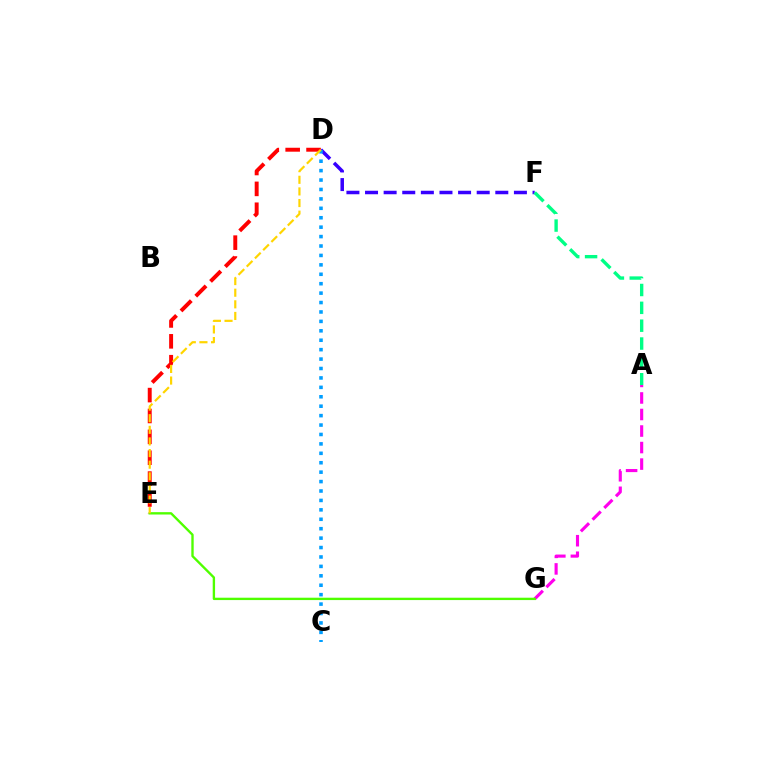{('D', 'E'): [{'color': '#ff0000', 'line_style': 'dashed', 'thickness': 2.84}, {'color': '#ffd500', 'line_style': 'dashed', 'thickness': 1.58}], ('A', 'G'): [{'color': '#ff00ed', 'line_style': 'dashed', 'thickness': 2.25}], ('E', 'G'): [{'color': '#4fff00', 'line_style': 'solid', 'thickness': 1.7}], ('D', 'F'): [{'color': '#3700ff', 'line_style': 'dashed', 'thickness': 2.53}], ('C', 'D'): [{'color': '#009eff', 'line_style': 'dotted', 'thickness': 2.56}], ('A', 'F'): [{'color': '#00ff86', 'line_style': 'dashed', 'thickness': 2.42}]}